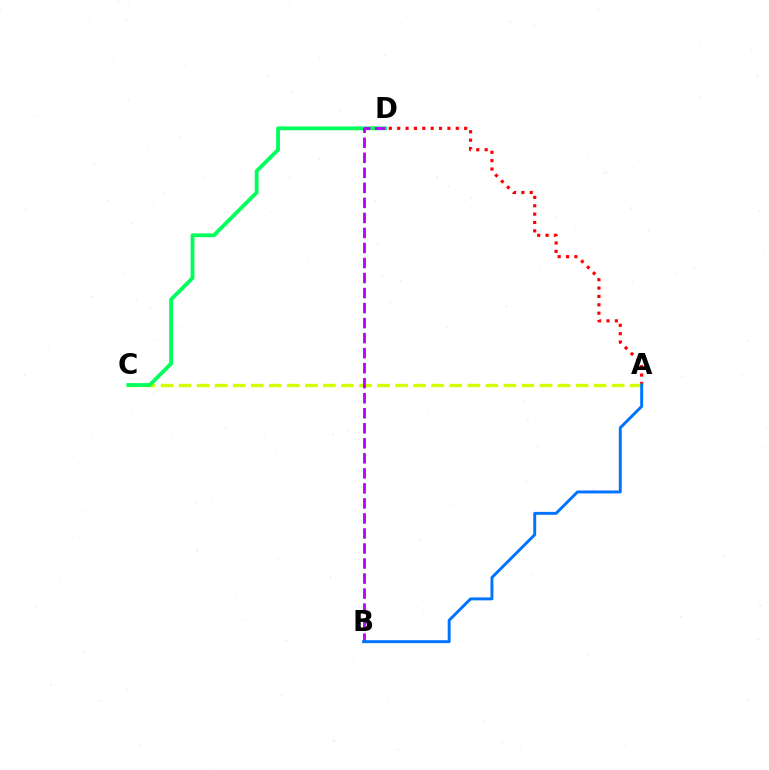{('A', 'D'): [{'color': '#ff0000', 'line_style': 'dotted', 'thickness': 2.27}], ('A', 'C'): [{'color': '#d1ff00', 'line_style': 'dashed', 'thickness': 2.45}], ('C', 'D'): [{'color': '#00ff5c', 'line_style': 'solid', 'thickness': 2.74}], ('B', 'D'): [{'color': '#b900ff', 'line_style': 'dashed', 'thickness': 2.04}], ('A', 'B'): [{'color': '#0074ff', 'line_style': 'solid', 'thickness': 2.11}]}